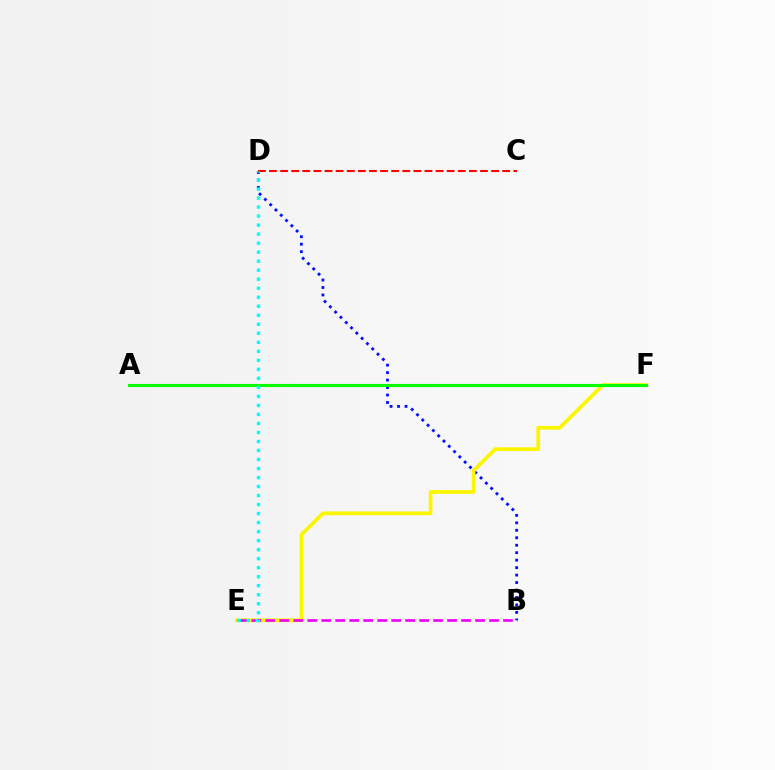{('B', 'D'): [{'color': '#0010ff', 'line_style': 'dotted', 'thickness': 2.03}], ('E', 'F'): [{'color': '#fcf500', 'line_style': 'solid', 'thickness': 2.68}], ('B', 'E'): [{'color': '#ee00ff', 'line_style': 'dashed', 'thickness': 1.9}], ('A', 'F'): [{'color': '#08ff00', 'line_style': 'solid', 'thickness': 2.24}], ('C', 'D'): [{'color': '#ff0000', 'line_style': 'dashed', 'thickness': 1.51}], ('D', 'E'): [{'color': '#00fff6', 'line_style': 'dotted', 'thickness': 2.45}]}